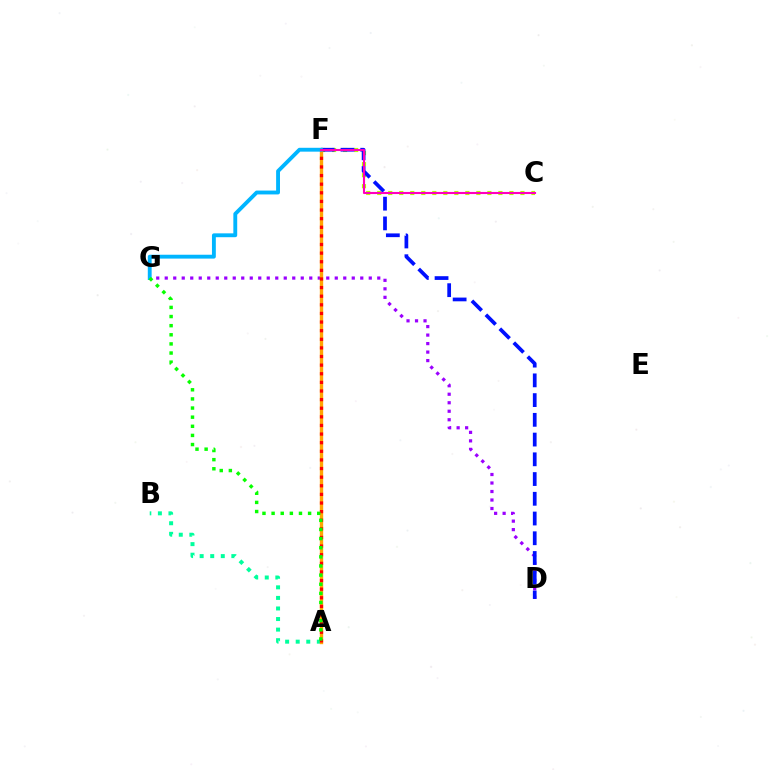{('D', 'G'): [{'color': '#9b00ff', 'line_style': 'dotted', 'thickness': 2.31}], ('A', 'B'): [{'color': '#00ff9d', 'line_style': 'dotted', 'thickness': 2.87}], ('C', 'F'): [{'color': '#b3ff00', 'line_style': 'dotted', 'thickness': 2.99}, {'color': '#ff00bd', 'line_style': 'solid', 'thickness': 1.52}], ('D', 'F'): [{'color': '#0010ff', 'line_style': 'dashed', 'thickness': 2.68}], ('A', 'F'): [{'color': '#ffa500', 'line_style': 'solid', 'thickness': 2.42}, {'color': '#ff0000', 'line_style': 'dotted', 'thickness': 2.34}], ('F', 'G'): [{'color': '#00b5ff', 'line_style': 'solid', 'thickness': 2.78}], ('A', 'G'): [{'color': '#08ff00', 'line_style': 'dotted', 'thickness': 2.48}]}